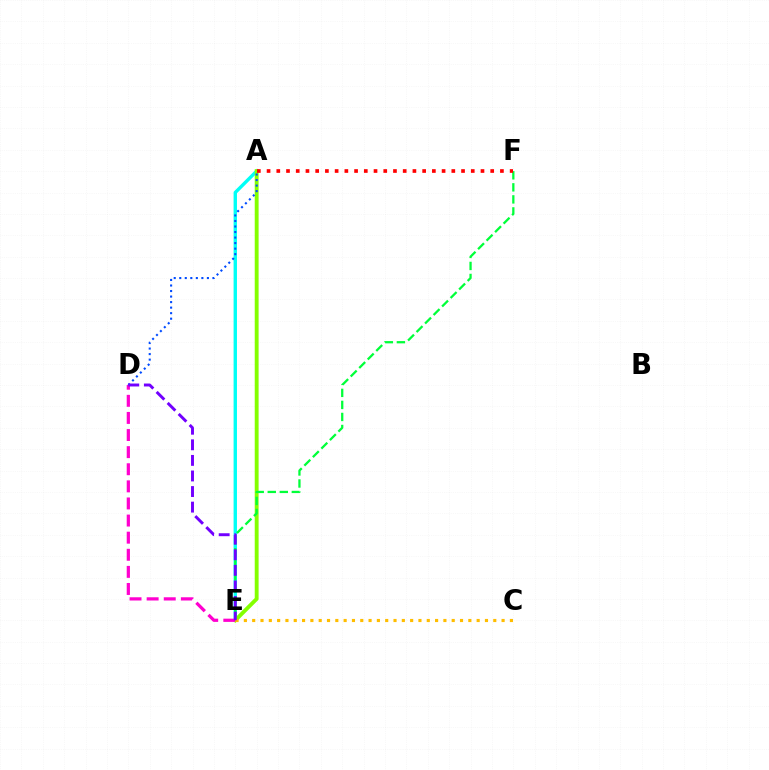{('A', 'E'): [{'color': '#00fff6', 'line_style': 'solid', 'thickness': 2.44}, {'color': '#84ff00', 'line_style': 'solid', 'thickness': 2.78}], ('E', 'F'): [{'color': '#00ff39', 'line_style': 'dashed', 'thickness': 1.64}], ('D', 'E'): [{'color': '#ff00cf', 'line_style': 'dashed', 'thickness': 2.32}, {'color': '#7200ff', 'line_style': 'dashed', 'thickness': 2.12}], ('A', 'D'): [{'color': '#004bff', 'line_style': 'dotted', 'thickness': 1.5}], ('C', 'E'): [{'color': '#ffbd00', 'line_style': 'dotted', 'thickness': 2.26}], ('A', 'F'): [{'color': '#ff0000', 'line_style': 'dotted', 'thickness': 2.64}]}